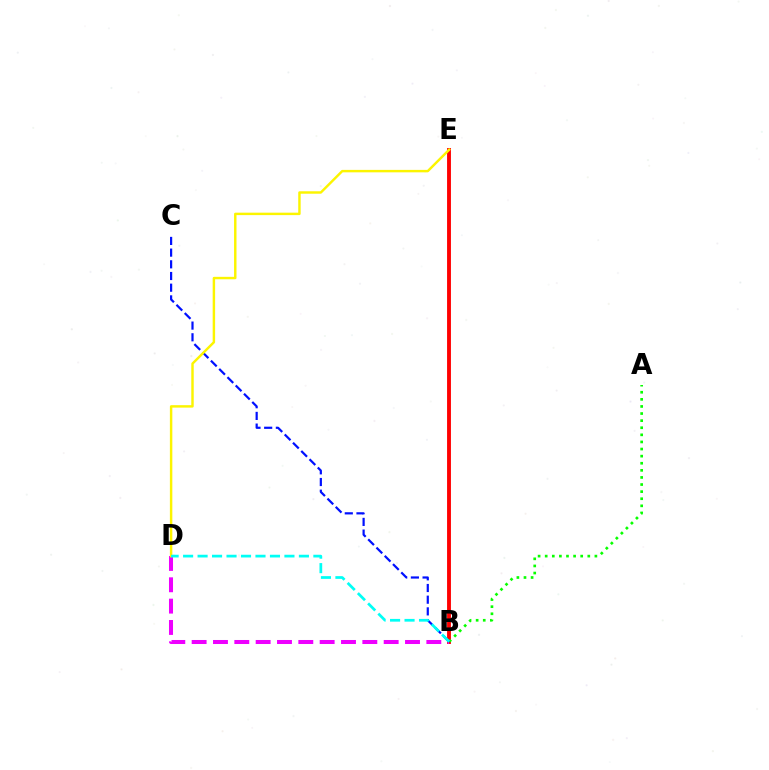{('B', 'E'): [{'color': '#ff0000', 'line_style': 'solid', 'thickness': 2.79}], ('B', 'D'): [{'color': '#ee00ff', 'line_style': 'dashed', 'thickness': 2.9}, {'color': '#00fff6', 'line_style': 'dashed', 'thickness': 1.97}], ('A', 'B'): [{'color': '#08ff00', 'line_style': 'dotted', 'thickness': 1.93}], ('B', 'C'): [{'color': '#0010ff', 'line_style': 'dashed', 'thickness': 1.59}], ('D', 'E'): [{'color': '#fcf500', 'line_style': 'solid', 'thickness': 1.76}]}